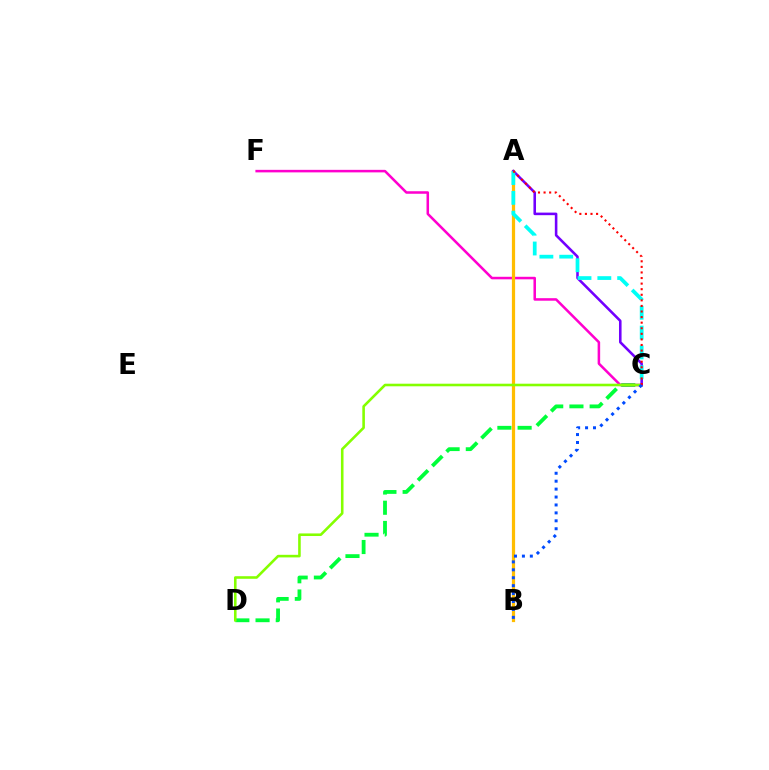{('C', 'D'): [{'color': '#00ff39', 'line_style': 'dashed', 'thickness': 2.75}, {'color': '#84ff00', 'line_style': 'solid', 'thickness': 1.86}], ('C', 'F'): [{'color': '#ff00cf', 'line_style': 'solid', 'thickness': 1.82}], ('A', 'B'): [{'color': '#ffbd00', 'line_style': 'solid', 'thickness': 2.32}], ('A', 'C'): [{'color': '#7200ff', 'line_style': 'solid', 'thickness': 1.85}, {'color': '#00fff6', 'line_style': 'dashed', 'thickness': 2.69}, {'color': '#ff0000', 'line_style': 'dotted', 'thickness': 1.52}], ('B', 'C'): [{'color': '#004bff', 'line_style': 'dotted', 'thickness': 2.15}]}